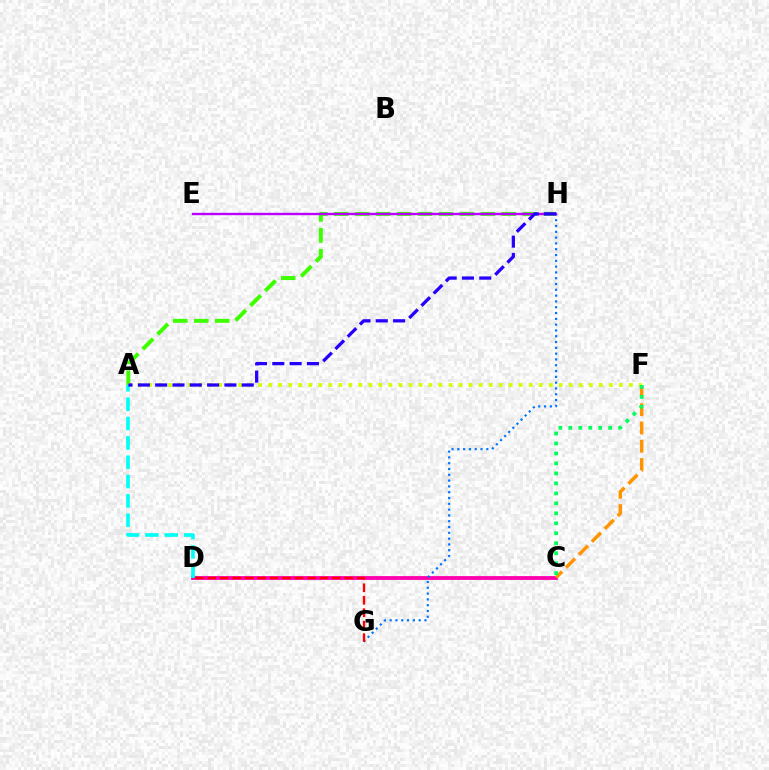{('C', 'D'): [{'color': '#ff00ac', 'line_style': 'solid', 'thickness': 2.74}], ('A', 'H'): [{'color': '#3dff00', 'line_style': 'dashed', 'thickness': 2.84}, {'color': '#2500ff', 'line_style': 'dashed', 'thickness': 2.35}], ('G', 'H'): [{'color': '#0074ff', 'line_style': 'dotted', 'thickness': 1.58}], ('C', 'F'): [{'color': '#ff9400', 'line_style': 'dashed', 'thickness': 2.48}, {'color': '#00ff5c', 'line_style': 'dotted', 'thickness': 2.71}], ('D', 'G'): [{'color': '#ff0000', 'line_style': 'dashed', 'thickness': 1.69}], ('A', 'F'): [{'color': '#d1ff00', 'line_style': 'dotted', 'thickness': 2.72}], ('A', 'D'): [{'color': '#00fff6', 'line_style': 'dashed', 'thickness': 2.63}], ('E', 'H'): [{'color': '#b900ff', 'line_style': 'solid', 'thickness': 1.71}]}